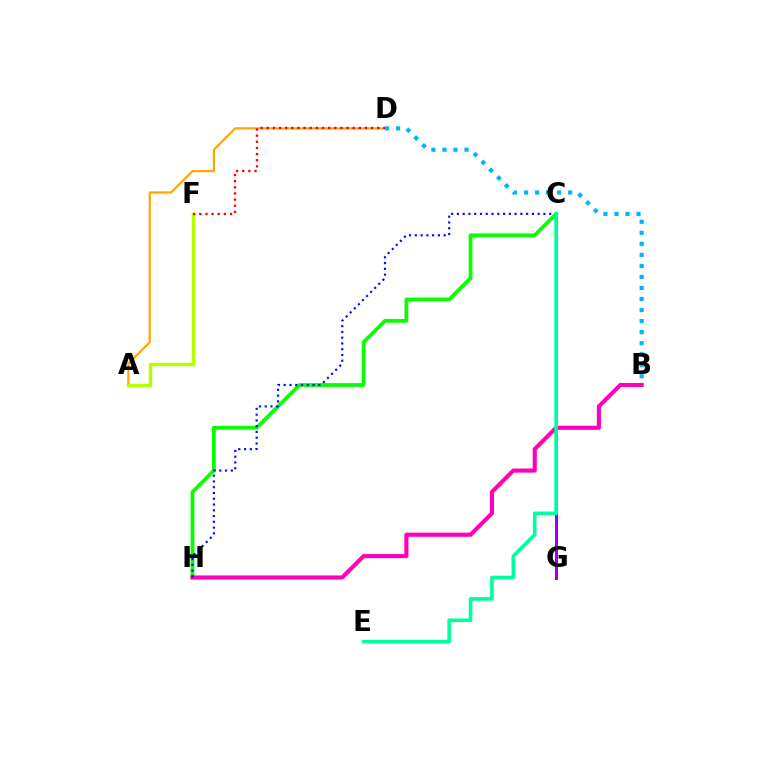{('A', 'D'): [{'color': '#ffa500', 'line_style': 'solid', 'thickness': 1.56}], ('C', 'H'): [{'color': '#08ff00', 'line_style': 'solid', 'thickness': 2.72}, {'color': '#0010ff', 'line_style': 'dotted', 'thickness': 1.57}], ('A', 'F'): [{'color': '#b3ff00', 'line_style': 'solid', 'thickness': 2.49}], ('D', 'F'): [{'color': '#ff0000', 'line_style': 'dotted', 'thickness': 1.67}], ('C', 'G'): [{'color': '#9b00ff', 'line_style': 'solid', 'thickness': 2.2}], ('B', 'D'): [{'color': '#00b5ff', 'line_style': 'dotted', 'thickness': 3.0}], ('B', 'H'): [{'color': '#ff00bd', 'line_style': 'solid', 'thickness': 2.96}], ('C', 'E'): [{'color': '#00ff9d', 'line_style': 'solid', 'thickness': 2.61}]}